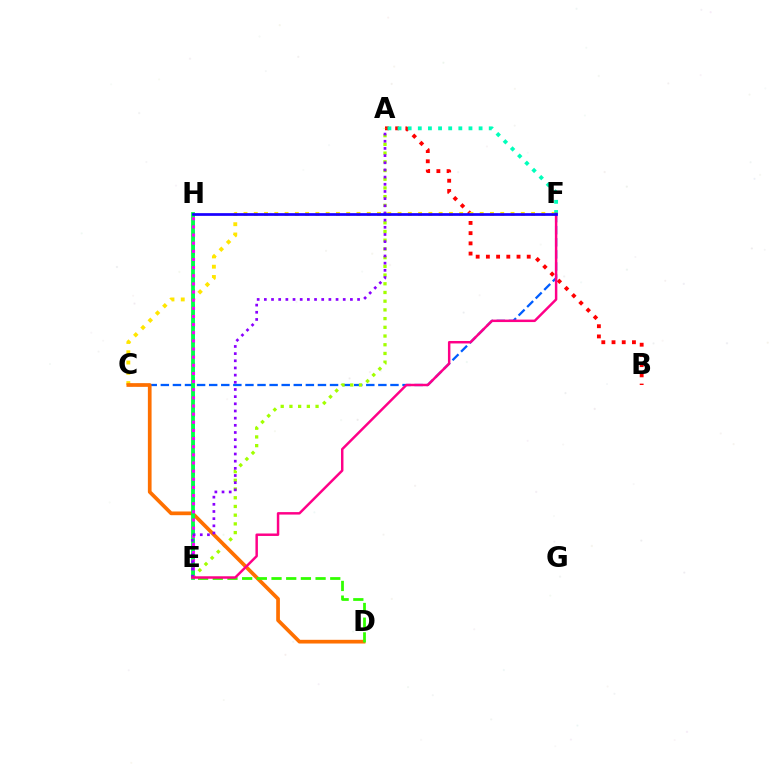{('A', 'B'): [{'color': '#ff0000', 'line_style': 'dotted', 'thickness': 2.77}], ('C', 'F'): [{'color': '#ffe600', 'line_style': 'dotted', 'thickness': 2.79}, {'color': '#005dff', 'line_style': 'dashed', 'thickness': 1.64}], ('E', 'H'): [{'color': '#00d3ff', 'line_style': 'dashed', 'thickness': 2.0}, {'color': '#00ff45', 'line_style': 'solid', 'thickness': 2.73}, {'color': '#fa00f9', 'line_style': 'dotted', 'thickness': 2.21}], ('A', 'F'): [{'color': '#00ffbb', 'line_style': 'dotted', 'thickness': 2.75}], ('A', 'E'): [{'color': '#a2ff00', 'line_style': 'dotted', 'thickness': 2.37}, {'color': '#8a00ff', 'line_style': 'dotted', 'thickness': 1.95}], ('C', 'D'): [{'color': '#ff7000', 'line_style': 'solid', 'thickness': 2.67}], ('D', 'E'): [{'color': '#31ff00', 'line_style': 'dashed', 'thickness': 1.99}], ('E', 'F'): [{'color': '#ff0088', 'line_style': 'solid', 'thickness': 1.78}], ('F', 'H'): [{'color': '#1900ff', 'line_style': 'solid', 'thickness': 1.96}]}